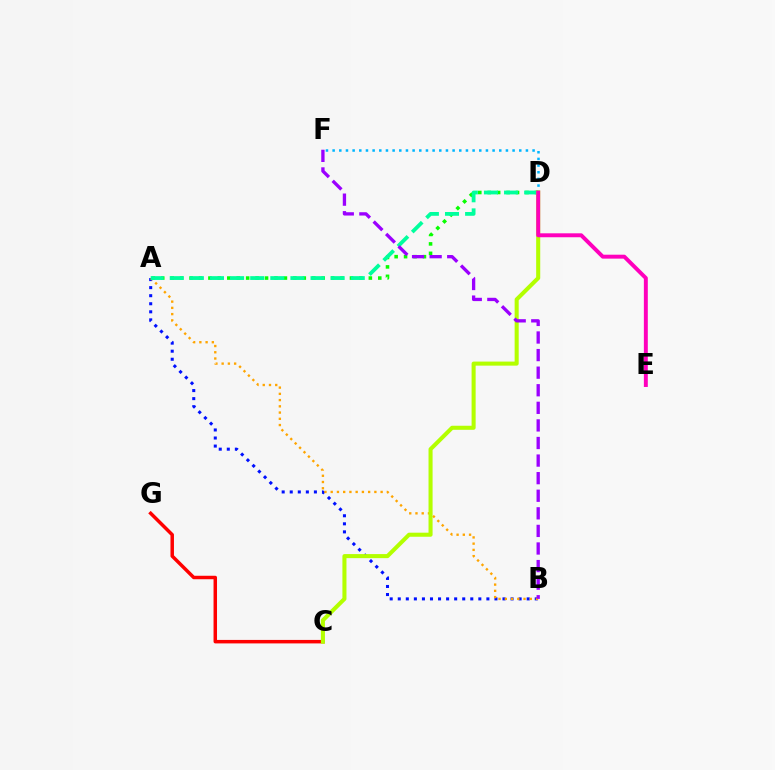{('A', 'B'): [{'color': '#0010ff', 'line_style': 'dotted', 'thickness': 2.19}, {'color': '#ffa500', 'line_style': 'dotted', 'thickness': 1.7}], ('A', 'D'): [{'color': '#08ff00', 'line_style': 'dotted', 'thickness': 2.56}, {'color': '#00ff9d', 'line_style': 'dashed', 'thickness': 2.73}], ('C', 'G'): [{'color': '#ff0000', 'line_style': 'solid', 'thickness': 2.51}], ('D', 'F'): [{'color': '#00b5ff', 'line_style': 'dotted', 'thickness': 1.81}], ('C', 'D'): [{'color': '#b3ff00', 'line_style': 'solid', 'thickness': 2.92}], ('D', 'E'): [{'color': '#ff00bd', 'line_style': 'solid', 'thickness': 2.83}], ('B', 'F'): [{'color': '#9b00ff', 'line_style': 'dashed', 'thickness': 2.39}]}